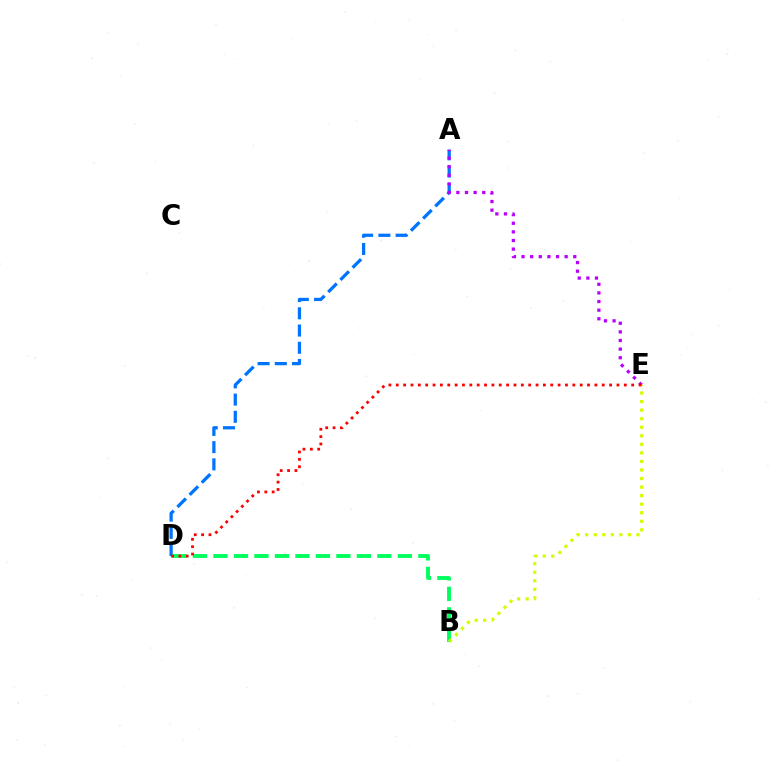{('A', 'D'): [{'color': '#0074ff', 'line_style': 'dashed', 'thickness': 2.34}], ('B', 'D'): [{'color': '#00ff5c', 'line_style': 'dashed', 'thickness': 2.78}], ('B', 'E'): [{'color': '#d1ff00', 'line_style': 'dotted', 'thickness': 2.32}], ('A', 'E'): [{'color': '#b900ff', 'line_style': 'dotted', 'thickness': 2.34}], ('D', 'E'): [{'color': '#ff0000', 'line_style': 'dotted', 'thickness': 2.0}]}